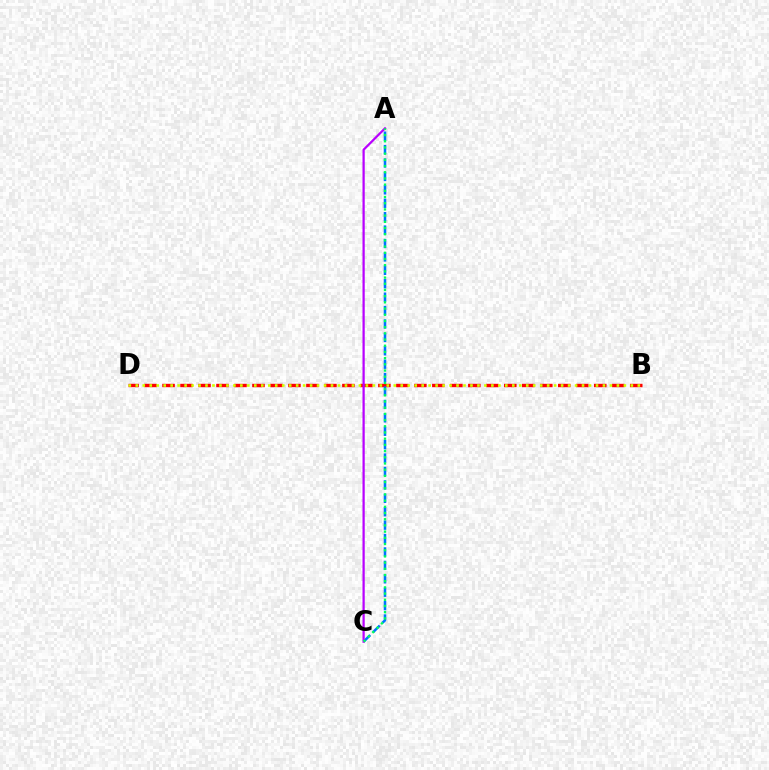{('B', 'D'): [{'color': '#ff0000', 'line_style': 'dashed', 'thickness': 2.44}, {'color': '#d1ff00', 'line_style': 'dotted', 'thickness': 1.89}], ('A', 'C'): [{'color': '#0074ff', 'line_style': 'dashed', 'thickness': 1.82}, {'color': '#b900ff', 'line_style': 'solid', 'thickness': 1.62}, {'color': '#00ff5c', 'line_style': 'dotted', 'thickness': 1.68}]}